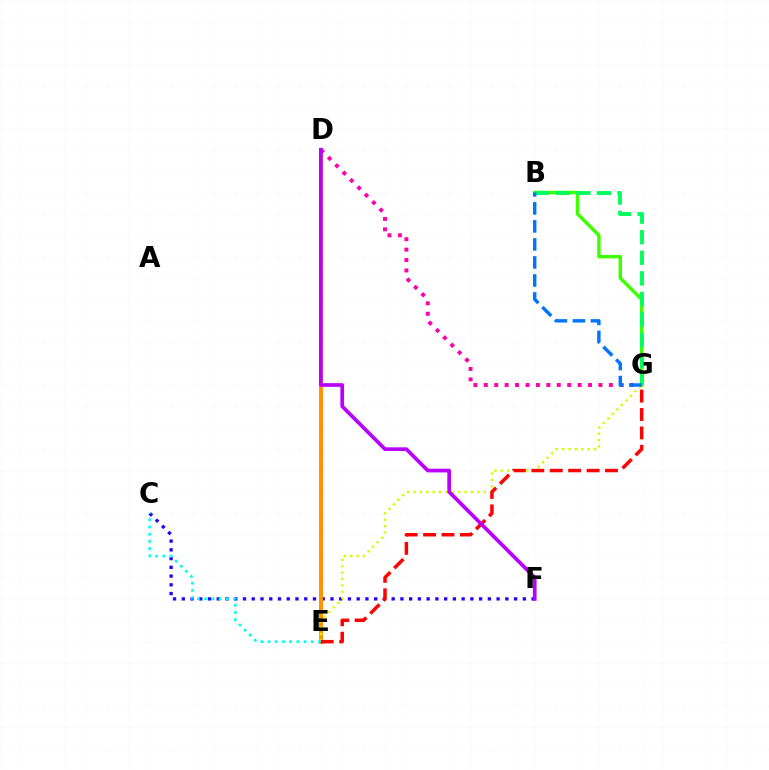{('C', 'F'): [{'color': '#2500ff', 'line_style': 'dotted', 'thickness': 2.38}], ('B', 'G'): [{'color': '#3dff00', 'line_style': 'solid', 'thickness': 2.47}, {'color': '#00ff5c', 'line_style': 'dashed', 'thickness': 2.8}, {'color': '#0074ff', 'line_style': 'dashed', 'thickness': 2.45}], ('D', 'E'): [{'color': '#ff9400', 'line_style': 'solid', 'thickness': 2.87}], ('D', 'G'): [{'color': '#ff00ac', 'line_style': 'dotted', 'thickness': 2.83}], ('E', 'G'): [{'color': '#d1ff00', 'line_style': 'dotted', 'thickness': 1.74}, {'color': '#ff0000', 'line_style': 'dashed', 'thickness': 2.5}], ('C', 'E'): [{'color': '#00fff6', 'line_style': 'dotted', 'thickness': 1.96}], ('D', 'F'): [{'color': '#b900ff', 'line_style': 'solid', 'thickness': 2.67}]}